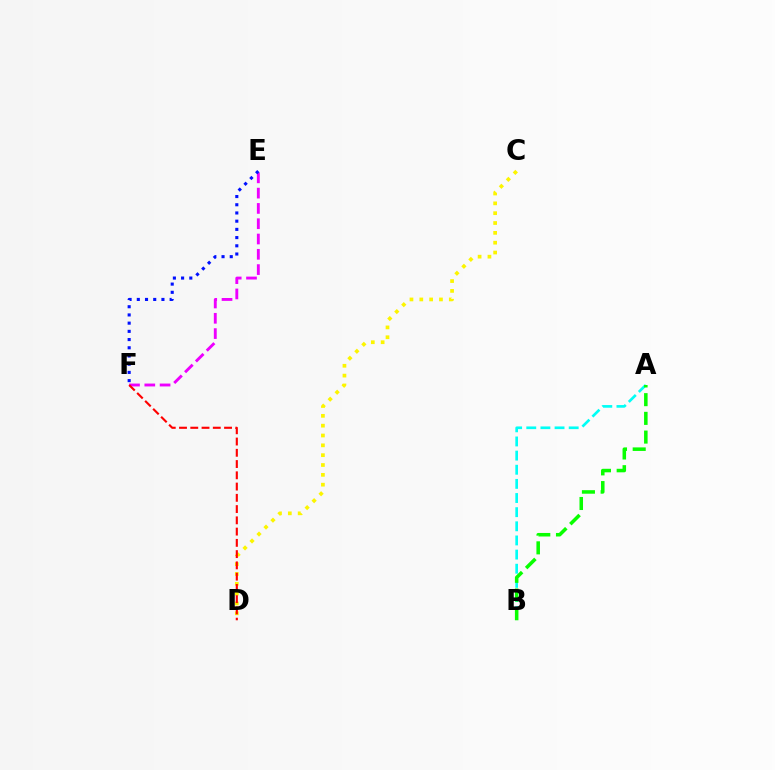{('A', 'B'): [{'color': '#00fff6', 'line_style': 'dashed', 'thickness': 1.92}, {'color': '#08ff00', 'line_style': 'dashed', 'thickness': 2.54}], ('E', 'F'): [{'color': '#ee00ff', 'line_style': 'dashed', 'thickness': 2.08}, {'color': '#0010ff', 'line_style': 'dotted', 'thickness': 2.23}], ('C', 'D'): [{'color': '#fcf500', 'line_style': 'dotted', 'thickness': 2.67}], ('D', 'F'): [{'color': '#ff0000', 'line_style': 'dashed', 'thickness': 1.53}]}